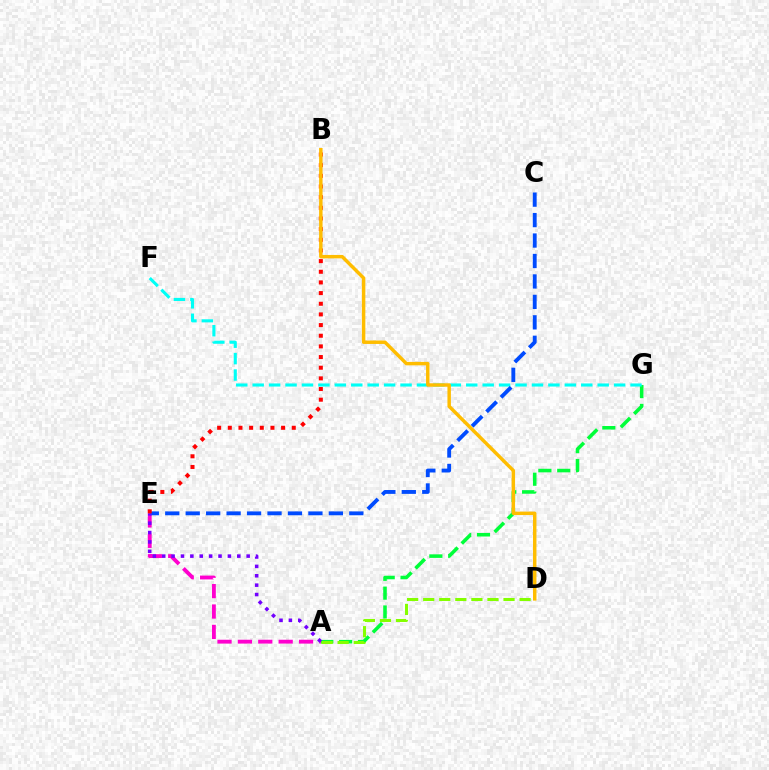{('A', 'G'): [{'color': '#00ff39', 'line_style': 'dashed', 'thickness': 2.56}], ('F', 'G'): [{'color': '#00fff6', 'line_style': 'dashed', 'thickness': 2.23}], ('A', 'D'): [{'color': '#84ff00', 'line_style': 'dashed', 'thickness': 2.18}], ('A', 'E'): [{'color': '#ff00cf', 'line_style': 'dashed', 'thickness': 2.77}, {'color': '#7200ff', 'line_style': 'dotted', 'thickness': 2.55}], ('C', 'E'): [{'color': '#004bff', 'line_style': 'dashed', 'thickness': 2.78}], ('B', 'E'): [{'color': '#ff0000', 'line_style': 'dotted', 'thickness': 2.9}], ('B', 'D'): [{'color': '#ffbd00', 'line_style': 'solid', 'thickness': 2.49}]}